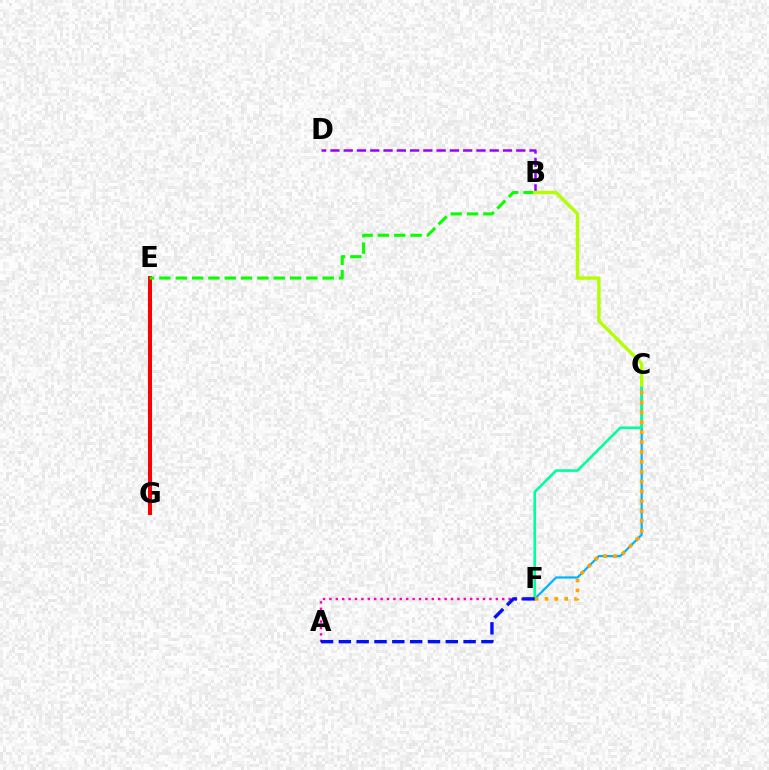{('E', 'G'): [{'color': '#ff0000', 'line_style': 'solid', 'thickness': 2.88}], ('B', 'D'): [{'color': '#9b00ff', 'line_style': 'dashed', 'thickness': 1.8}], ('A', 'F'): [{'color': '#ff00bd', 'line_style': 'dotted', 'thickness': 1.74}, {'color': '#0010ff', 'line_style': 'dashed', 'thickness': 2.42}], ('C', 'F'): [{'color': '#00b5ff', 'line_style': 'solid', 'thickness': 1.61}, {'color': '#00ff9d', 'line_style': 'solid', 'thickness': 1.9}, {'color': '#ffa500', 'line_style': 'dotted', 'thickness': 2.68}], ('B', 'E'): [{'color': '#08ff00', 'line_style': 'dashed', 'thickness': 2.22}], ('B', 'C'): [{'color': '#b3ff00', 'line_style': 'solid', 'thickness': 2.43}]}